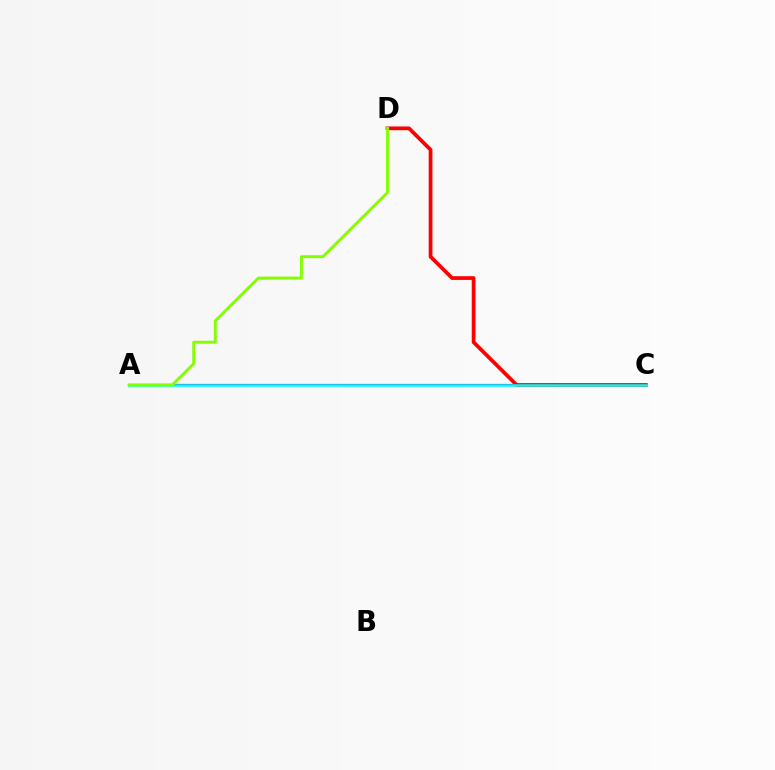{('A', 'C'): [{'color': '#7200ff', 'line_style': 'solid', 'thickness': 1.57}, {'color': '#00fff6', 'line_style': 'solid', 'thickness': 1.82}], ('C', 'D'): [{'color': '#ff0000', 'line_style': 'solid', 'thickness': 2.69}], ('A', 'D'): [{'color': '#84ff00', 'line_style': 'solid', 'thickness': 2.09}]}